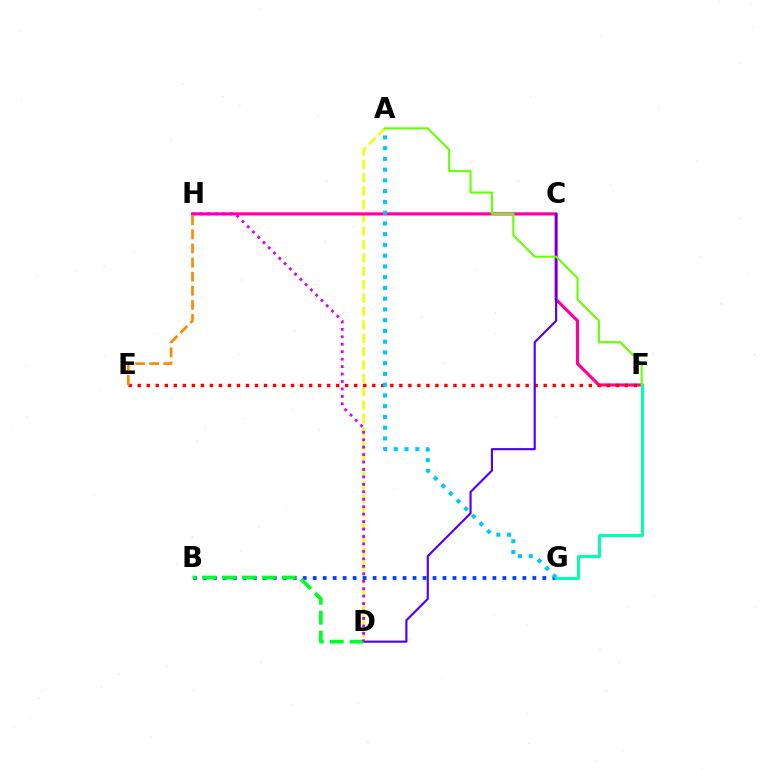{('A', 'D'): [{'color': '#eeff00', 'line_style': 'dashed', 'thickness': 1.82}], ('B', 'G'): [{'color': '#003fff', 'line_style': 'dotted', 'thickness': 2.71}], ('F', 'H'): [{'color': '#ff00a0', 'line_style': 'solid', 'thickness': 2.27}], ('E', 'F'): [{'color': '#ff0000', 'line_style': 'dotted', 'thickness': 2.45}], ('F', 'G'): [{'color': '#00ffaf', 'line_style': 'solid', 'thickness': 2.14}], ('A', 'G'): [{'color': '#00c7ff', 'line_style': 'dotted', 'thickness': 2.92}], ('C', 'D'): [{'color': '#4f00ff', 'line_style': 'solid', 'thickness': 1.55}], ('B', 'D'): [{'color': '#00ff27', 'line_style': 'dashed', 'thickness': 2.71}], ('D', 'H'): [{'color': '#d600ff', 'line_style': 'dotted', 'thickness': 2.02}], ('E', 'H'): [{'color': '#ff8800', 'line_style': 'dashed', 'thickness': 1.92}], ('A', 'F'): [{'color': '#66ff00', 'line_style': 'solid', 'thickness': 1.5}]}